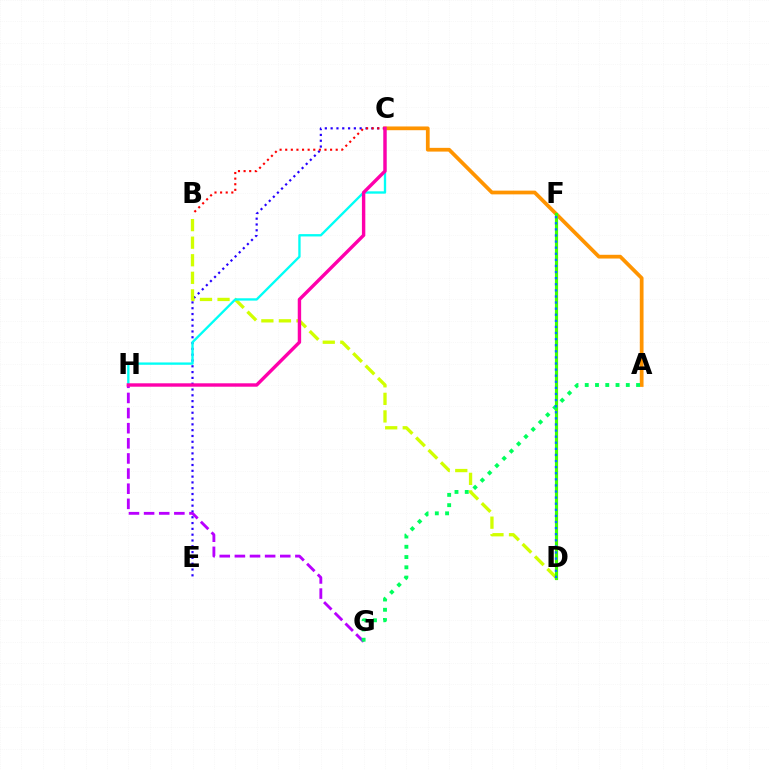{('C', 'E'): [{'color': '#2500ff', 'line_style': 'dotted', 'thickness': 1.58}], ('A', 'C'): [{'color': '#ff9400', 'line_style': 'solid', 'thickness': 2.7}], ('B', 'D'): [{'color': '#d1ff00', 'line_style': 'dashed', 'thickness': 2.39}], ('G', 'H'): [{'color': '#b900ff', 'line_style': 'dashed', 'thickness': 2.06}], ('C', 'H'): [{'color': '#00fff6', 'line_style': 'solid', 'thickness': 1.68}, {'color': '#ff00ac', 'line_style': 'solid', 'thickness': 2.45}], ('D', 'F'): [{'color': '#3dff00', 'line_style': 'solid', 'thickness': 2.28}, {'color': '#0074ff', 'line_style': 'dotted', 'thickness': 1.66}], ('B', 'C'): [{'color': '#ff0000', 'line_style': 'dotted', 'thickness': 1.52}], ('A', 'G'): [{'color': '#00ff5c', 'line_style': 'dotted', 'thickness': 2.79}]}